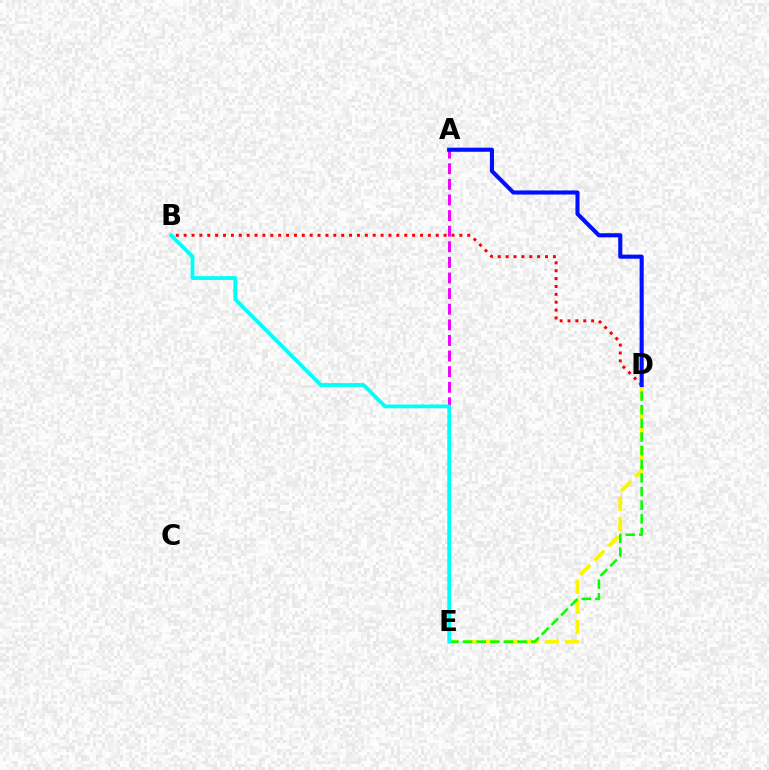{('D', 'E'): [{'color': '#fcf500', 'line_style': 'dashed', 'thickness': 2.73}, {'color': '#08ff00', 'line_style': 'dashed', 'thickness': 1.85}], ('B', 'D'): [{'color': '#ff0000', 'line_style': 'dotted', 'thickness': 2.14}], ('A', 'E'): [{'color': '#ee00ff', 'line_style': 'dashed', 'thickness': 2.12}], ('B', 'E'): [{'color': '#00fff6', 'line_style': 'solid', 'thickness': 2.73}], ('A', 'D'): [{'color': '#0010ff', 'line_style': 'solid', 'thickness': 2.95}]}